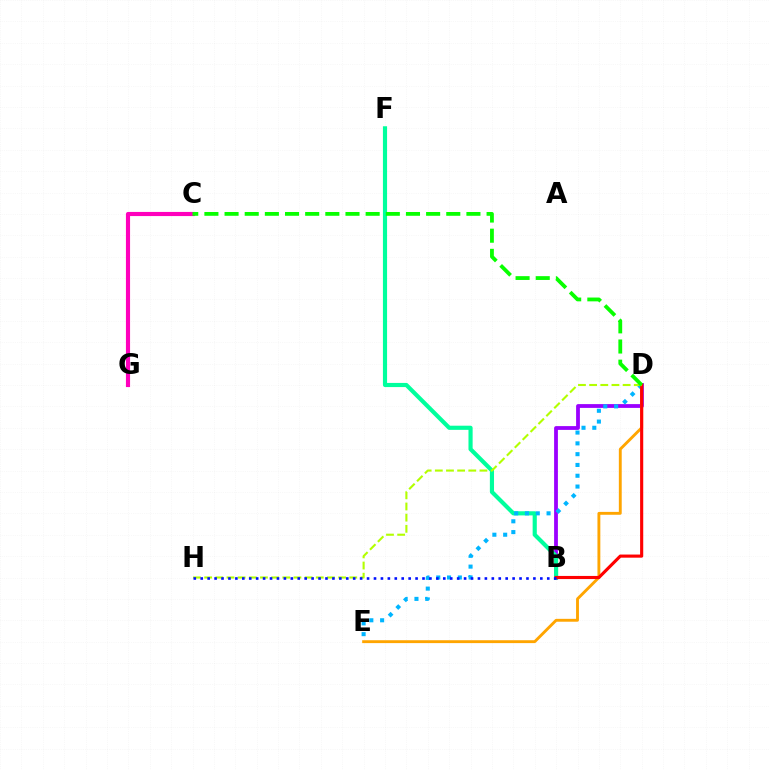{('B', 'D'): [{'color': '#9b00ff', 'line_style': 'solid', 'thickness': 2.73}, {'color': '#ff0000', 'line_style': 'solid', 'thickness': 2.25}], ('D', 'E'): [{'color': '#ffa500', 'line_style': 'solid', 'thickness': 2.07}, {'color': '#00b5ff', 'line_style': 'dotted', 'thickness': 2.93}], ('B', 'F'): [{'color': '#00ff9d', 'line_style': 'solid', 'thickness': 2.99}], ('C', 'G'): [{'color': '#ff00bd', 'line_style': 'solid', 'thickness': 2.98}], ('D', 'H'): [{'color': '#b3ff00', 'line_style': 'dashed', 'thickness': 1.52}], ('C', 'D'): [{'color': '#08ff00', 'line_style': 'dashed', 'thickness': 2.74}], ('B', 'H'): [{'color': '#0010ff', 'line_style': 'dotted', 'thickness': 1.88}]}